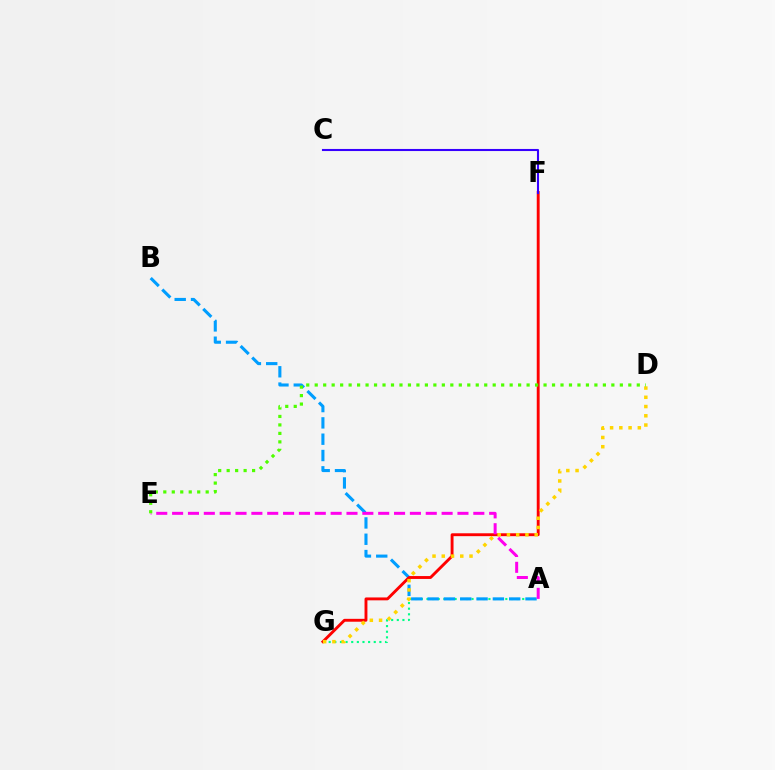{('A', 'G'): [{'color': '#00ff86', 'line_style': 'dotted', 'thickness': 1.53}], ('A', 'B'): [{'color': '#009eff', 'line_style': 'dashed', 'thickness': 2.22}], ('F', 'G'): [{'color': '#ff0000', 'line_style': 'solid', 'thickness': 2.08}], ('D', 'G'): [{'color': '#ffd500', 'line_style': 'dotted', 'thickness': 2.51}], ('C', 'F'): [{'color': '#3700ff', 'line_style': 'solid', 'thickness': 1.5}], ('A', 'E'): [{'color': '#ff00ed', 'line_style': 'dashed', 'thickness': 2.15}], ('D', 'E'): [{'color': '#4fff00', 'line_style': 'dotted', 'thickness': 2.3}]}